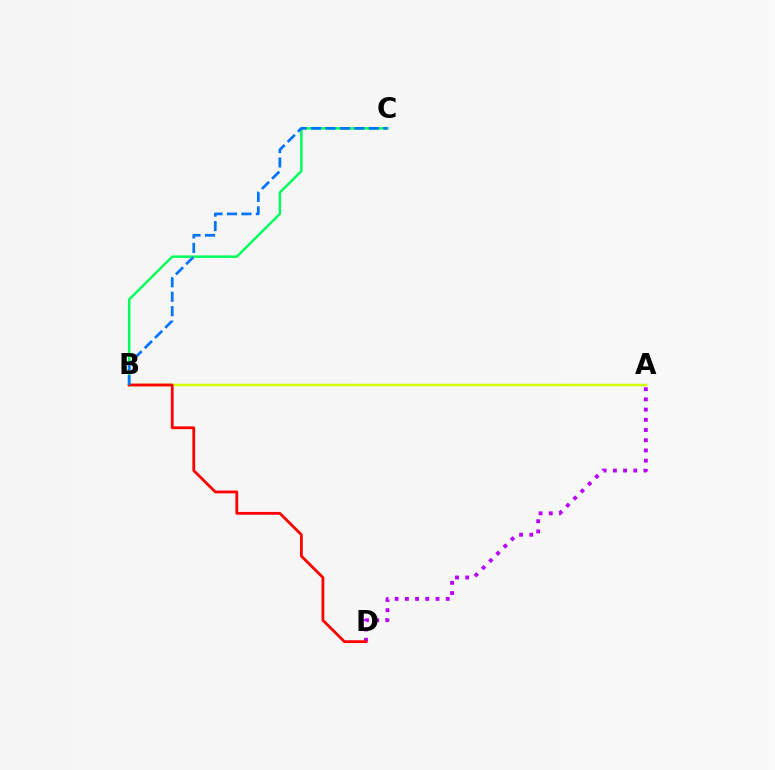{('A', 'D'): [{'color': '#b900ff', 'line_style': 'dotted', 'thickness': 2.78}], ('B', 'C'): [{'color': '#00ff5c', 'line_style': 'solid', 'thickness': 1.79}, {'color': '#0074ff', 'line_style': 'dashed', 'thickness': 1.96}], ('A', 'B'): [{'color': '#d1ff00', 'line_style': 'solid', 'thickness': 1.8}], ('B', 'D'): [{'color': '#ff0000', 'line_style': 'solid', 'thickness': 2.01}]}